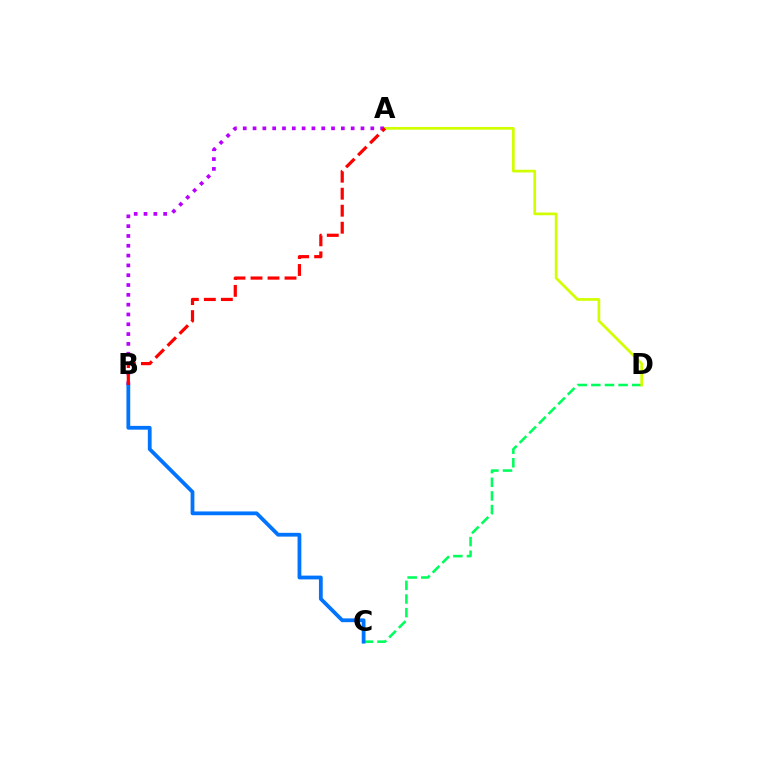{('C', 'D'): [{'color': '#00ff5c', 'line_style': 'dashed', 'thickness': 1.85}], ('A', 'D'): [{'color': '#d1ff00', 'line_style': 'solid', 'thickness': 1.95}], ('A', 'B'): [{'color': '#b900ff', 'line_style': 'dotted', 'thickness': 2.67}, {'color': '#ff0000', 'line_style': 'dashed', 'thickness': 2.31}], ('B', 'C'): [{'color': '#0074ff', 'line_style': 'solid', 'thickness': 2.72}]}